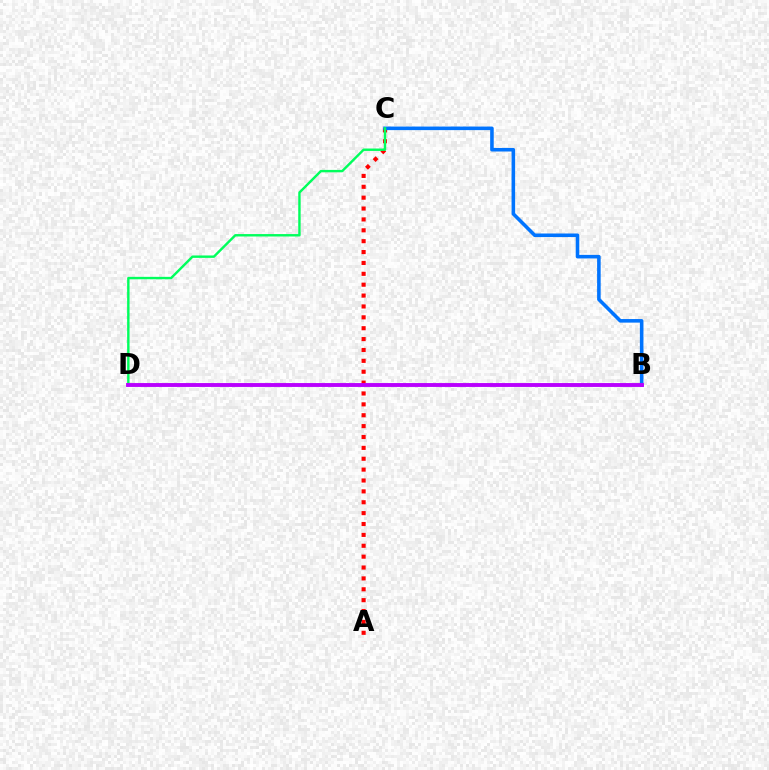{('A', 'C'): [{'color': '#ff0000', 'line_style': 'dotted', 'thickness': 2.96}], ('B', 'D'): [{'color': '#d1ff00', 'line_style': 'solid', 'thickness': 1.59}, {'color': '#b900ff', 'line_style': 'solid', 'thickness': 2.79}], ('B', 'C'): [{'color': '#0074ff', 'line_style': 'solid', 'thickness': 2.57}], ('C', 'D'): [{'color': '#00ff5c', 'line_style': 'solid', 'thickness': 1.74}]}